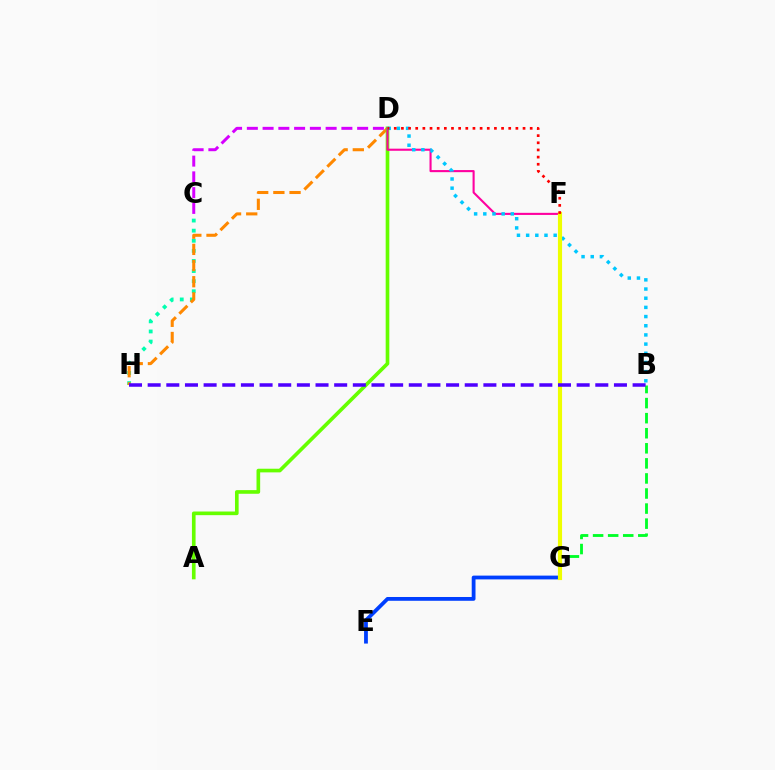{('C', 'H'): [{'color': '#00ffaf', 'line_style': 'dotted', 'thickness': 2.74}], ('C', 'D'): [{'color': '#d600ff', 'line_style': 'dashed', 'thickness': 2.14}], ('D', 'H'): [{'color': '#ff8800', 'line_style': 'dashed', 'thickness': 2.2}], ('A', 'D'): [{'color': '#66ff00', 'line_style': 'solid', 'thickness': 2.63}], ('E', 'G'): [{'color': '#003fff', 'line_style': 'solid', 'thickness': 2.73}], ('D', 'F'): [{'color': '#ff00a0', 'line_style': 'solid', 'thickness': 1.51}, {'color': '#ff0000', 'line_style': 'dotted', 'thickness': 1.94}], ('B', 'G'): [{'color': '#00ff27', 'line_style': 'dashed', 'thickness': 2.05}], ('B', 'D'): [{'color': '#00c7ff', 'line_style': 'dotted', 'thickness': 2.49}], ('F', 'G'): [{'color': '#eeff00', 'line_style': 'solid', 'thickness': 2.98}], ('B', 'H'): [{'color': '#4f00ff', 'line_style': 'dashed', 'thickness': 2.53}]}